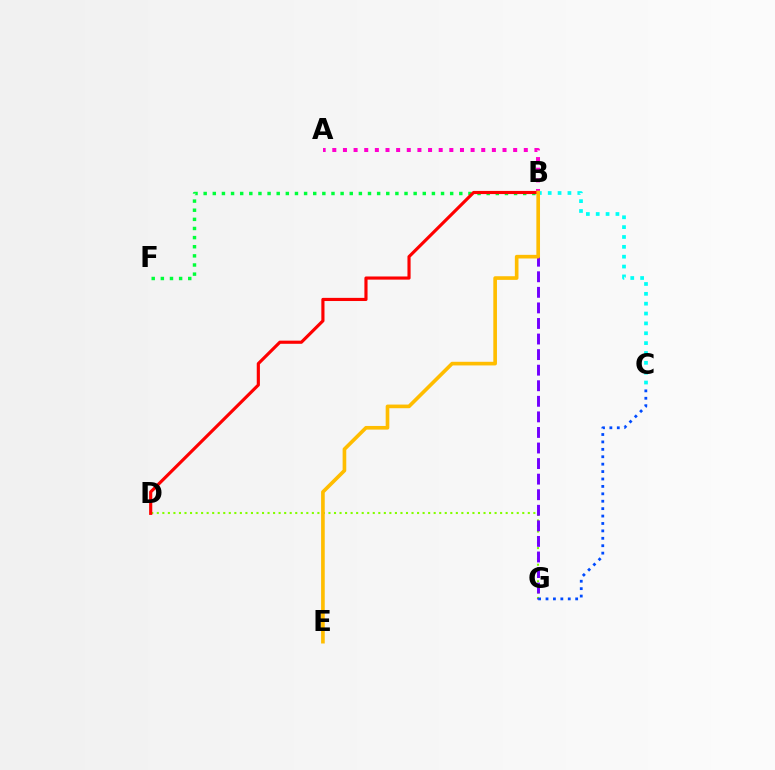{('D', 'G'): [{'color': '#84ff00', 'line_style': 'dotted', 'thickness': 1.5}], ('A', 'B'): [{'color': '#ff00cf', 'line_style': 'dotted', 'thickness': 2.89}], ('B', 'F'): [{'color': '#00ff39', 'line_style': 'dotted', 'thickness': 2.48}], ('B', 'G'): [{'color': '#7200ff', 'line_style': 'dashed', 'thickness': 2.11}], ('C', 'G'): [{'color': '#004bff', 'line_style': 'dotted', 'thickness': 2.01}], ('B', 'D'): [{'color': '#ff0000', 'line_style': 'solid', 'thickness': 2.27}], ('B', 'C'): [{'color': '#00fff6', 'line_style': 'dotted', 'thickness': 2.68}], ('B', 'E'): [{'color': '#ffbd00', 'line_style': 'solid', 'thickness': 2.62}]}